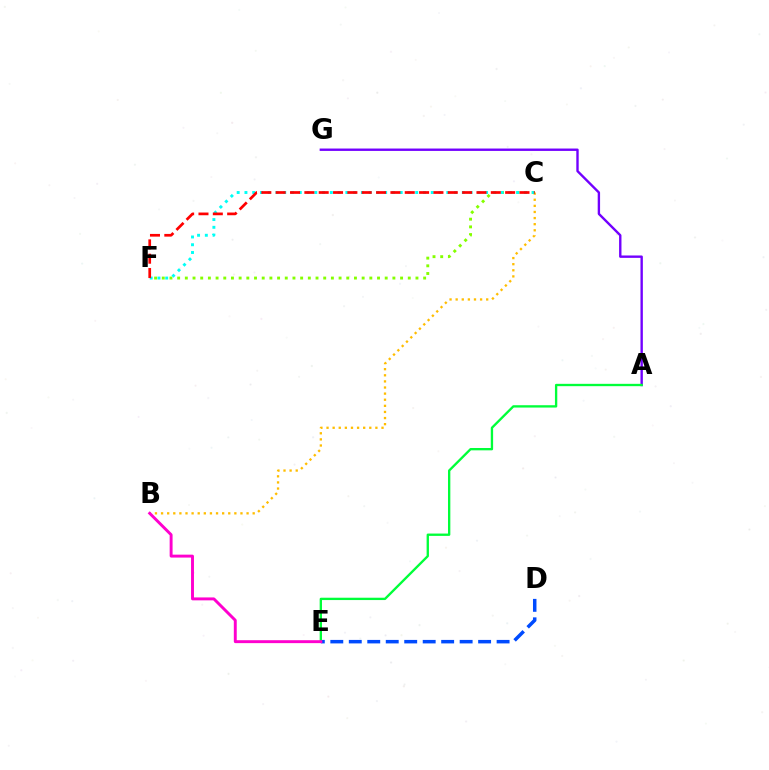{('B', 'C'): [{'color': '#ffbd00', 'line_style': 'dotted', 'thickness': 1.66}], ('C', 'F'): [{'color': '#84ff00', 'line_style': 'dotted', 'thickness': 2.09}, {'color': '#00fff6', 'line_style': 'dotted', 'thickness': 2.11}, {'color': '#ff0000', 'line_style': 'dashed', 'thickness': 1.95}], ('D', 'E'): [{'color': '#004bff', 'line_style': 'dashed', 'thickness': 2.51}], ('A', 'G'): [{'color': '#7200ff', 'line_style': 'solid', 'thickness': 1.72}], ('A', 'E'): [{'color': '#00ff39', 'line_style': 'solid', 'thickness': 1.68}], ('B', 'E'): [{'color': '#ff00cf', 'line_style': 'solid', 'thickness': 2.11}]}